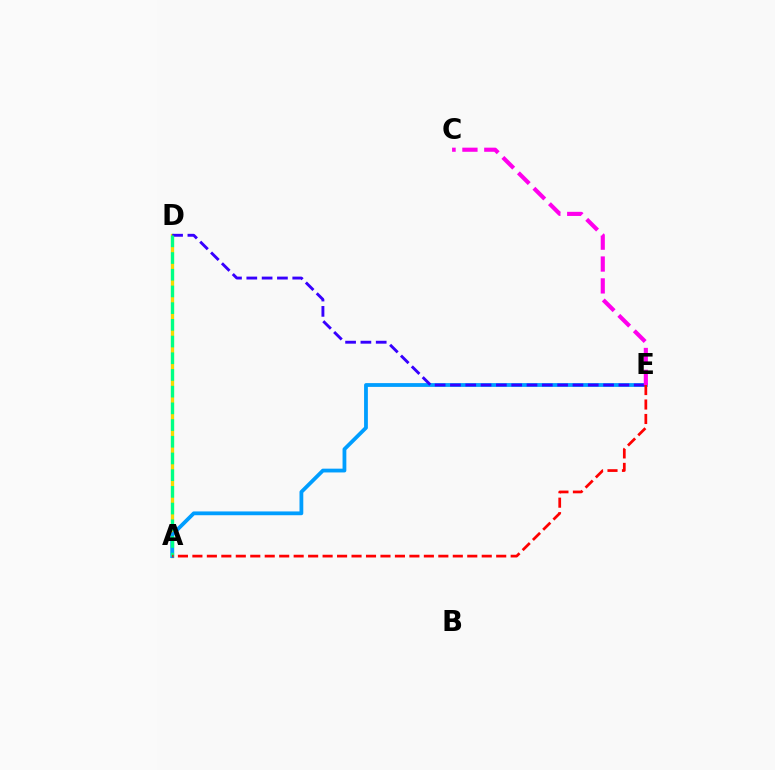{('A', 'D'): [{'color': '#4fff00', 'line_style': 'solid', 'thickness': 2.32}, {'color': '#ffd500', 'line_style': 'solid', 'thickness': 2.08}, {'color': '#00ff86', 'line_style': 'dashed', 'thickness': 2.27}], ('A', 'E'): [{'color': '#009eff', 'line_style': 'solid', 'thickness': 2.73}, {'color': '#ff0000', 'line_style': 'dashed', 'thickness': 1.97}], ('D', 'E'): [{'color': '#3700ff', 'line_style': 'dashed', 'thickness': 2.08}], ('C', 'E'): [{'color': '#ff00ed', 'line_style': 'dashed', 'thickness': 2.97}]}